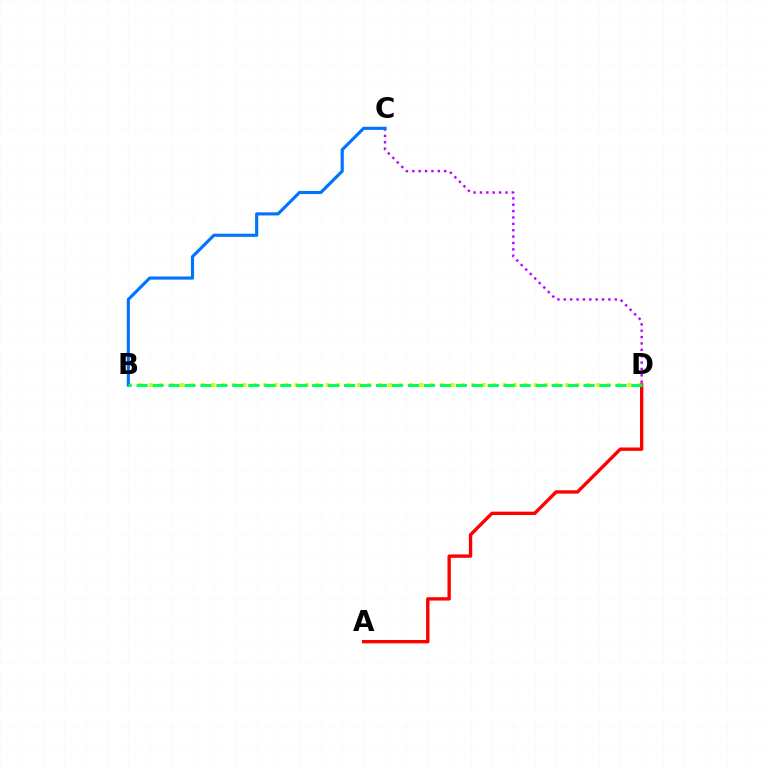{('B', 'D'): [{'color': '#d1ff00', 'line_style': 'dotted', 'thickness': 2.83}, {'color': '#00ff5c', 'line_style': 'dashed', 'thickness': 2.17}], ('C', 'D'): [{'color': '#b900ff', 'line_style': 'dotted', 'thickness': 1.73}], ('B', 'C'): [{'color': '#0074ff', 'line_style': 'solid', 'thickness': 2.26}], ('A', 'D'): [{'color': '#ff0000', 'line_style': 'solid', 'thickness': 2.42}]}